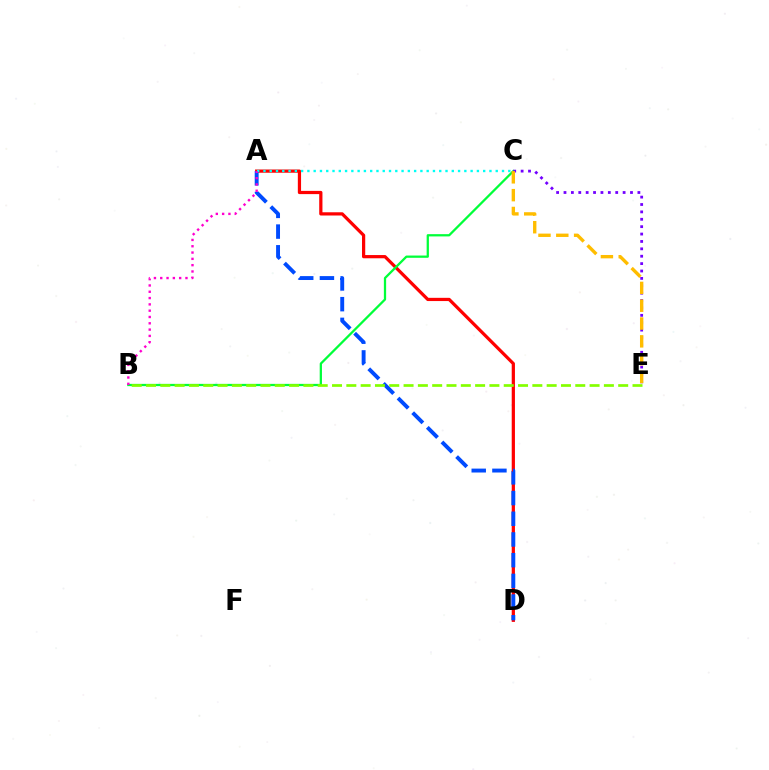{('A', 'D'): [{'color': '#ff0000', 'line_style': 'solid', 'thickness': 2.33}, {'color': '#004bff', 'line_style': 'dashed', 'thickness': 2.81}], ('B', 'C'): [{'color': '#00ff39', 'line_style': 'solid', 'thickness': 1.63}], ('C', 'E'): [{'color': '#7200ff', 'line_style': 'dotted', 'thickness': 2.01}, {'color': '#ffbd00', 'line_style': 'dashed', 'thickness': 2.42}], ('A', 'C'): [{'color': '#00fff6', 'line_style': 'dotted', 'thickness': 1.71}], ('A', 'B'): [{'color': '#ff00cf', 'line_style': 'dotted', 'thickness': 1.71}], ('B', 'E'): [{'color': '#84ff00', 'line_style': 'dashed', 'thickness': 1.94}]}